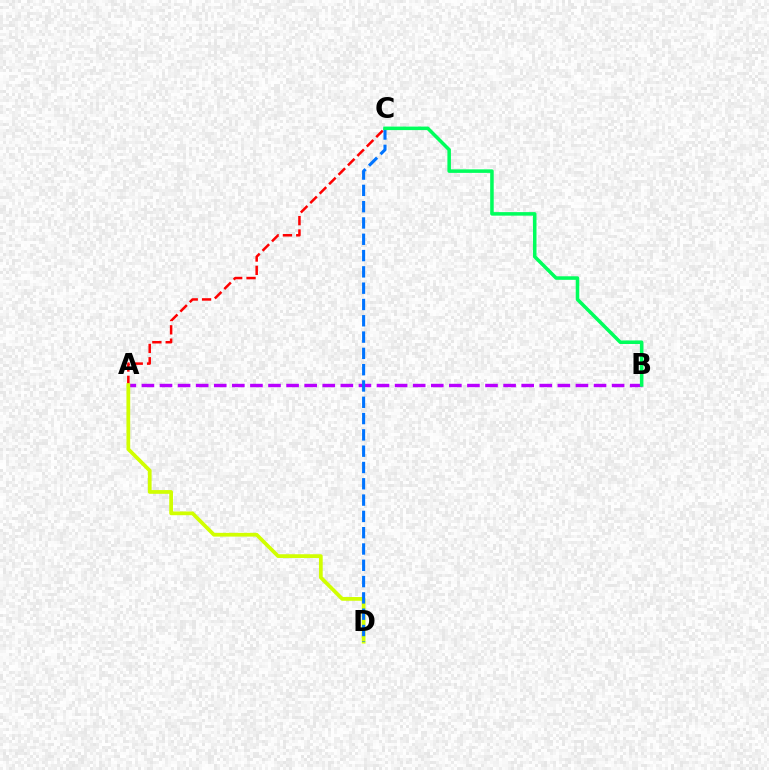{('A', 'B'): [{'color': '#b900ff', 'line_style': 'dashed', 'thickness': 2.46}], ('A', 'C'): [{'color': '#ff0000', 'line_style': 'dashed', 'thickness': 1.81}], ('A', 'D'): [{'color': '#d1ff00', 'line_style': 'solid', 'thickness': 2.69}], ('C', 'D'): [{'color': '#0074ff', 'line_style': 'dashed', 'thickness': 2.21}], ('B', 'C'): [{'color': '#00ff5c', 'line_style': 'solid', 'thickness': 2.54}]}